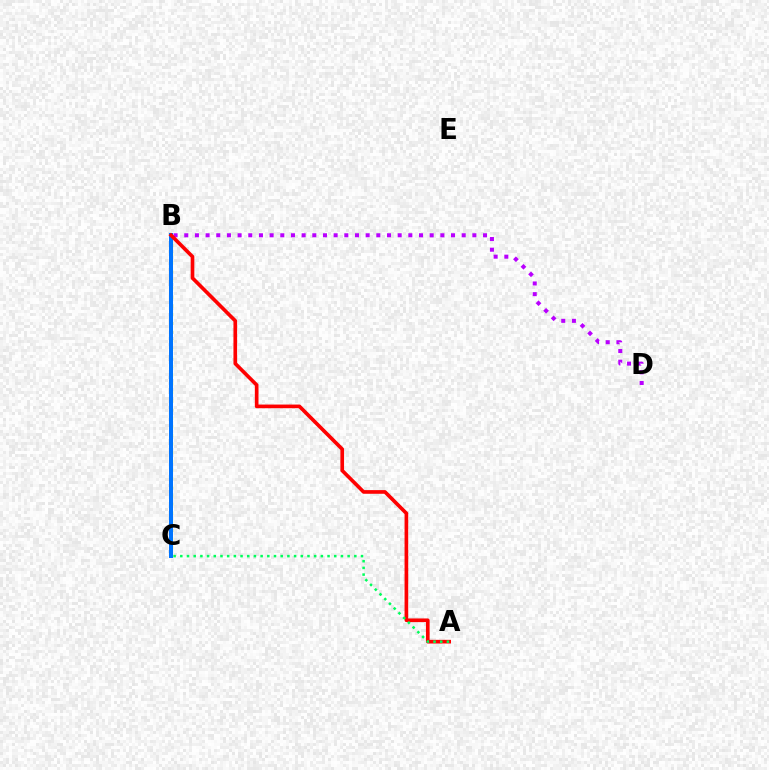{('B', 'C'): [{'color': '#d1ff00', 'line_style': 'dotted', 'thickness': 2.34}, {'color': '#0074ff', 'line_style': 'solid', 'thickness': 2.88}], ('B', 'D'): [{'color': '#b900ff', 'line_style': 'dotted', 'thickness': 2.9}], ('A', 'B'): [{'color': '#ff0000', 'line_style': 'solid', 'thickness': 2.63}], ('A', 'C'): [{'color': '#00ff5c', 'line_style': 'dotted', 'thickness': 1.82}]}